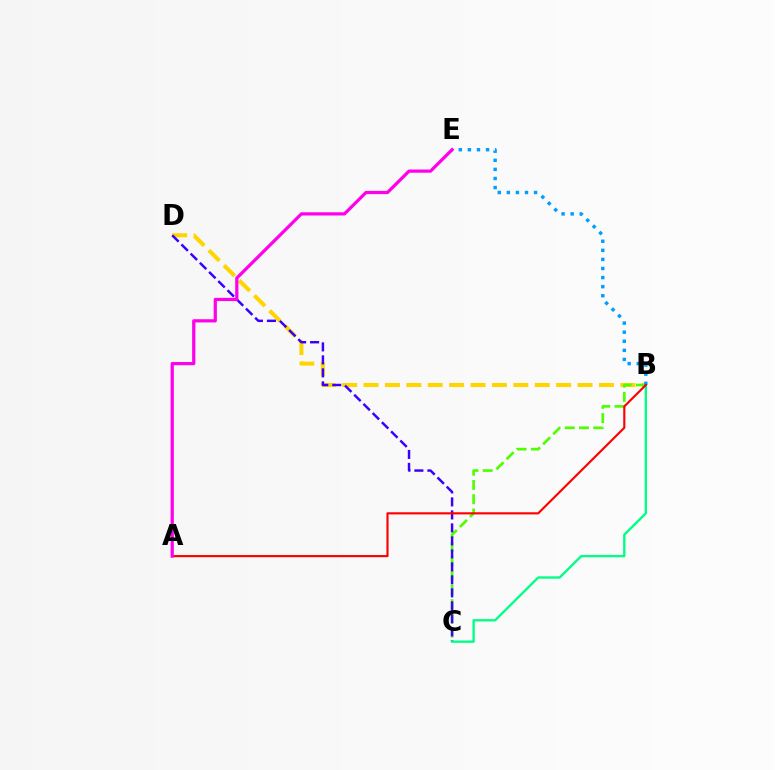{('B', 'D'): [{'color': '#ffd500', 'line_style': 'dashed', 'thickness': 2.91}], ('B', 'C'): [{'color': '#4fff00', 'line_style': 'dashed', 'thickness': 1.93}, {'color': '#00ff86', 'line_style': 'solid', 'thickness': 1.69}], ('C', 'D'): [{'color': '#3700ff', 'line_style': 'dashed', 'thickness': 1.77}], ('B', 'E'): [{'color': '#009eff', 'line_style': 'dotted', 'thickness': 2.47}], ('A', 'B'): [{'color': '#ff0000', 'line_style': 'solid', 'thickness': 1.55}], ('A', 'E'): [{'color': '#ff00ed', 'line_style': 'solid', 'thickness': 2.32}]}